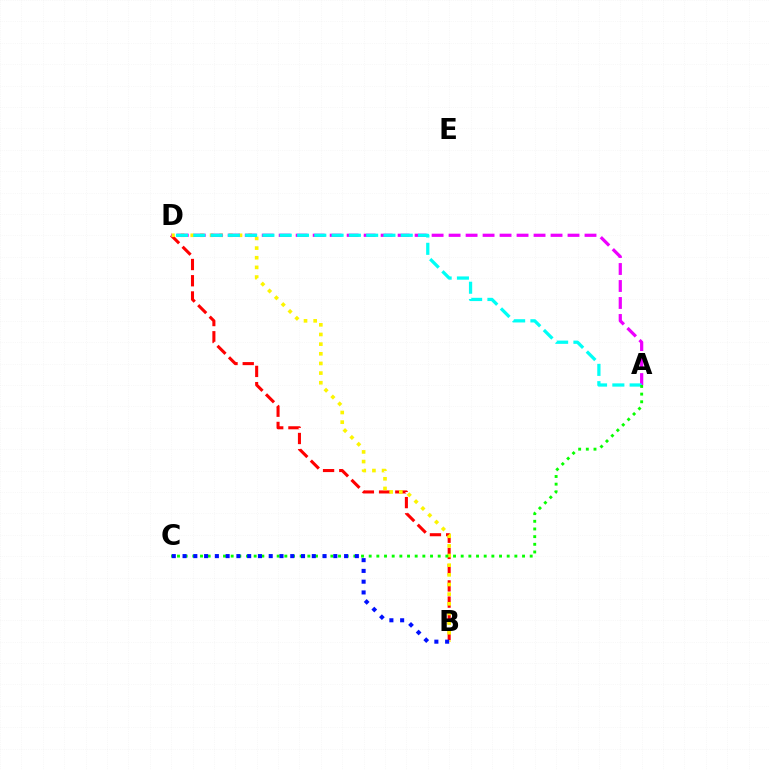{('B', 'D'): [{'color': '#ff0000', 'line_style': 'dashed', 'thickness': 2.2}, {'color': '#fcf500', 'line_style': 'dotted', 'thickness': 2.62}], ('A', 'D'): [{'color': '#ee00ff', 'line_style': 'dashed', 'thickness': 2.31}, {'color': '#00fff6', 'line_style': 'dashed', 'thickness': 2.35}], ('A', 'C'): [{'color': '#08ff00', 'line_style': 'dotted', 'thickness': 2.08}], ('B', 'C'): [{'color': '#0010ff', 'line_style': 'dotted', 'thickness': 2.93}]}